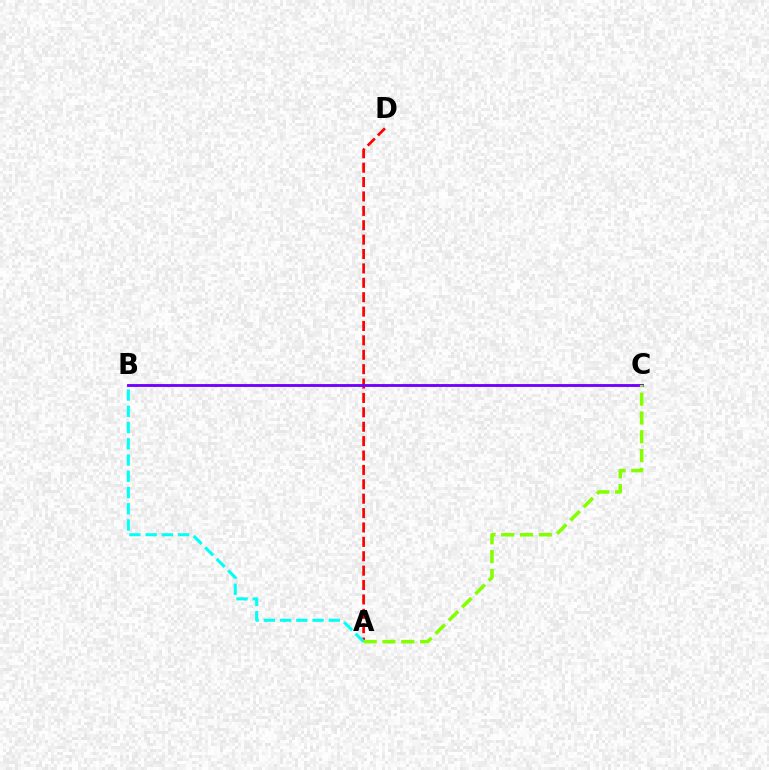{('A', 'D'): [{'color': '#ff0000', 'line_style': 'dashed', 'thickness': 1.96}], ('B', 'C'): [{'color': '#7200ff', 'line_style': 'solid', 'thickness': 2.05}], ('A', 'B'): [{'color': '#00fff6', 'line_style': 'dashed', 'thickness': 2.21}], ('A', 'C'): [{'color': '#84ff00', 'line_style': 'dashed', 'thickness': 2.55}]}